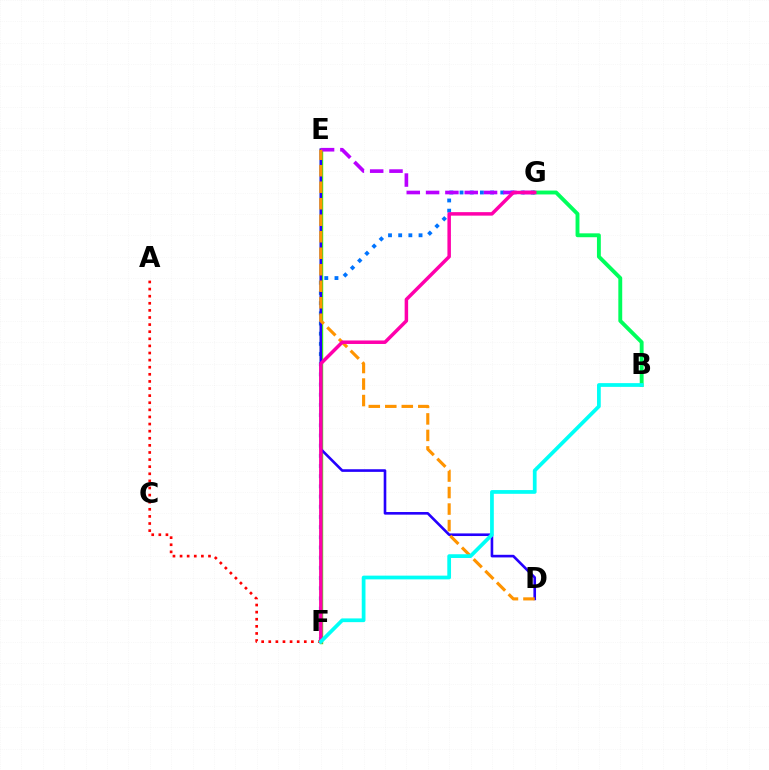{('F', 'G'): [{'color': '#0074ff', 'line_style': 'dotted', 'thickness': 2.77}, {'color': '#ff00ac', 'line_style': 'solid', 'thickness': 2.52}], ('E', 'F'): [{'color': '#d1ff00', 'line_style': 'solid', 'thickness': 2.13}, {'color': '#3dff00', 'line_style': 'solid', 'thickness': 2.46}], ('B', 'G'): [{'color': '#00ff5c', 'line_style': 'solid', 'thickness': 2.79}], ('D', 'E'): [{'color': '#2500ff', 'line_style': 'solid', 'thickness': 1.89}, {'color': '#ff9400', 'line_style': 'dashed', 'thickness': 2.24}], ('E', 'G'): [{'color': '#b900ff', 'line_style': 'dashed', 'thickness': 2.62}], ('A', 'F'): [{'color': '#ff0000', 'line_style': 'dotted', 'thickness': 1.93}], ('B', 'F'): [{'color': '#00fff6', 'line_style': 'solid', 'thickness': 2.69}]}